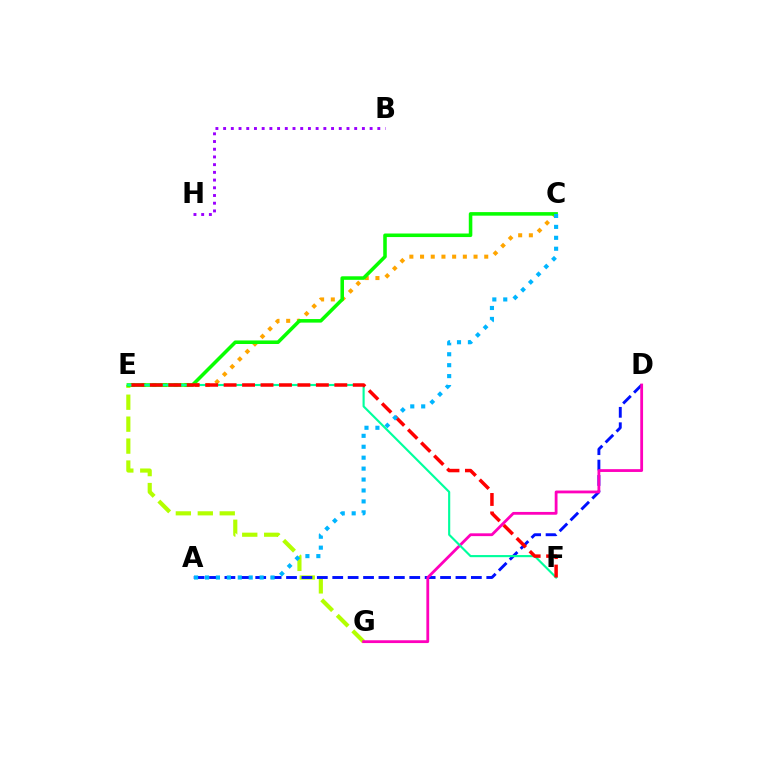{('E', 'G'): [{'color': '#b3ff00', 'line_style': 'dashed', 'thickness': 2.98}], ('A', 'D'): [{'color': '#0010ff', 'line_style': 'dashed', 'thickness': 2.09}], ('C', 'E'): [{'color': '#ffa500', 'line_style': 'dotted', 'thickness': 2.91}, {'color': '#08ff00', 'line_style': 'solid', 'thickness': 2.56}], ('D', 'G'): [{'color': '#ff00bd', 'line_style': 'solid', 'thickness': 2.02}], ('B', 'H'): [{'color': '#9b00ff', 'line_style': 'dotted', 'thickness': 2.09}], ('E', 'F'): [{'color': '#00ff9d', 'line_style': 'solid', 'thickness': 1.54}, {'color': '#ff0000', 'line_style': 'dashed', 'thickness': 2.51}], ('A', 'C'): [{'color': '#00b5ff', 'line_style': 'dotted', 'thickness': 2.97}]}